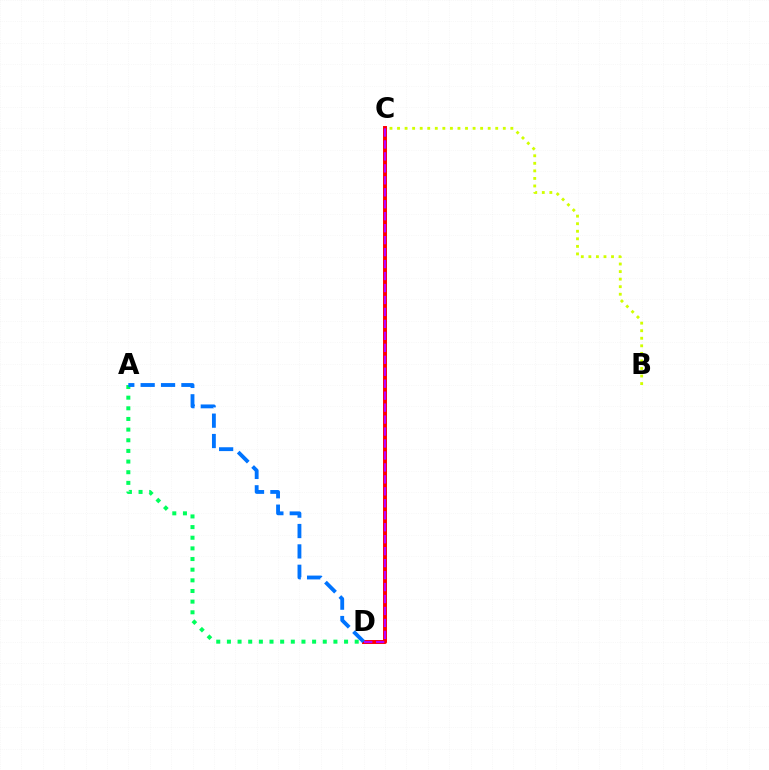{('C', 'D'): [{'color': '#ff0000', 'line_style': 'solid', 'thickness': 2.85}, {'color': '#b900ff', 'line_style': 'dashed', 'thickness': 1.63}], ('B', 'C'): [{'color': '#d1ff00', 'line_style': 'dotted', 'thickness': 2.05}], ('A', 'D'): [{'color': '#00ff5c', 'line_style': 'dotted', 'thickness': 2.89}, {'color': '#0074ff', 'line_style': 'dashed', 'thickness': 2.77}]}